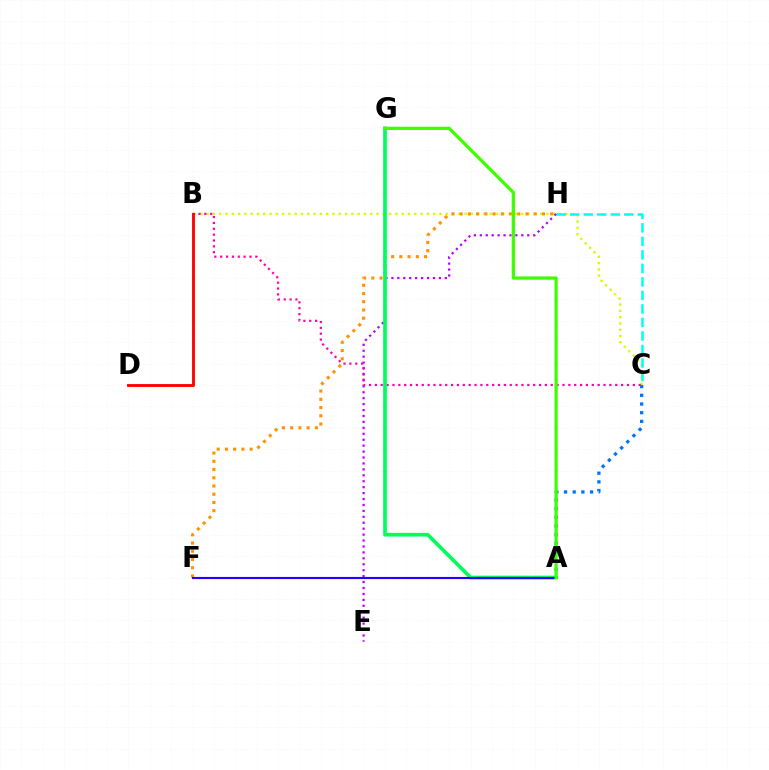{('B', 'C'): [{'color': '#d1ff00', 'line_style': 'dotted', 'thickness': 1.71}, {'color': '#ff00ac', 'line_style': 'dotted', 'thickness': 1.59}], ('C', 'H'): [{'color': '#00fff6', 'line_style': 'dashed', 'thickness': 1.84}], ('E', 'H'): [{'color': '#b900ff', 'line_style': 'dotted', 'thickness': 1.61}], ('F', 'H'): [{'color': '#ff9400', 'line_style': 'dotted', 'thickness': 2.24}], ('A', 'G'): [{'color': '#00ff5c', 'line_style': 'solid', 'thickness': 2.66}, {'color': '#3dff00', 'line_style': 'solid', 'thickness': 2.34}], ('A', 'C'): [{'color': '#0074ff', 'line_style': 'dotted', 'thickness': 2.36}], ('A', 'F'): [{'color': '#2500ff', 'line_style': 'solid', 'thickness': 1.54}], ('B', 'D'): [{'color': '#ff0000', 'line_style': 'solid', 'thickness': 2.06}]}